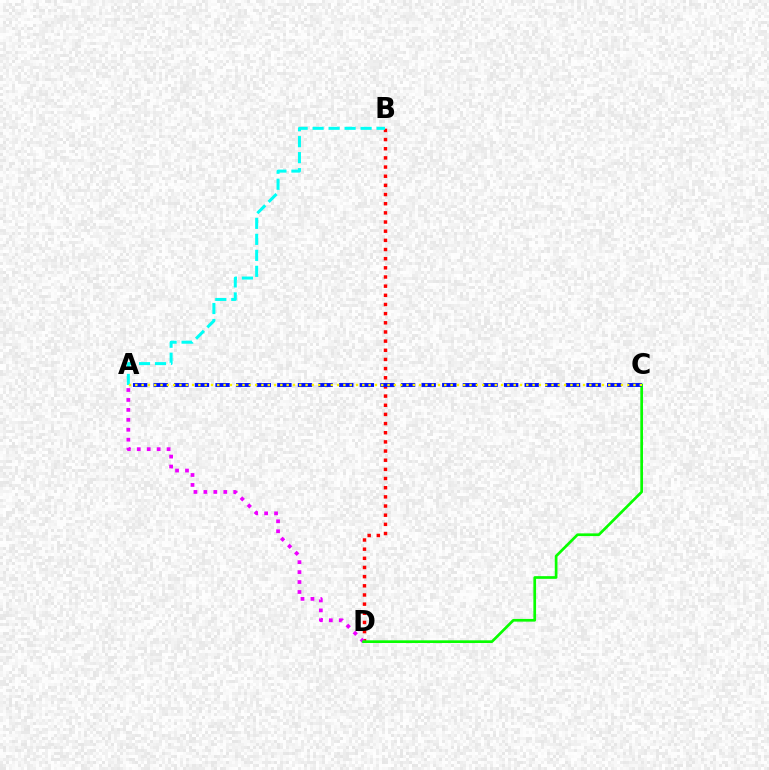{('B', 'D'): [{'color': '#ff0000', 'line_style': 'dotted', 'thickness': 2.49}], ('A', 'D'): [{'color': '#ee00ff', 'line_style': 'dotted', 'thickness': 2.7}], ('C', 'D'): [{'color': '#08ff00', 'line_style': 'solid', 'thickness': 1.94}], ('A', 'B'): [{'color': '#00fff6', 'line_style': 'dashed', 'thickness': 2.17}], ('A', 'C'): [{'color': '#0010ff', 'line_style': 'dashed', 'thickness': 2.8}, {'color': '#fcf500', 'line_style': 'dotted', 'thickness': 1.71}]}